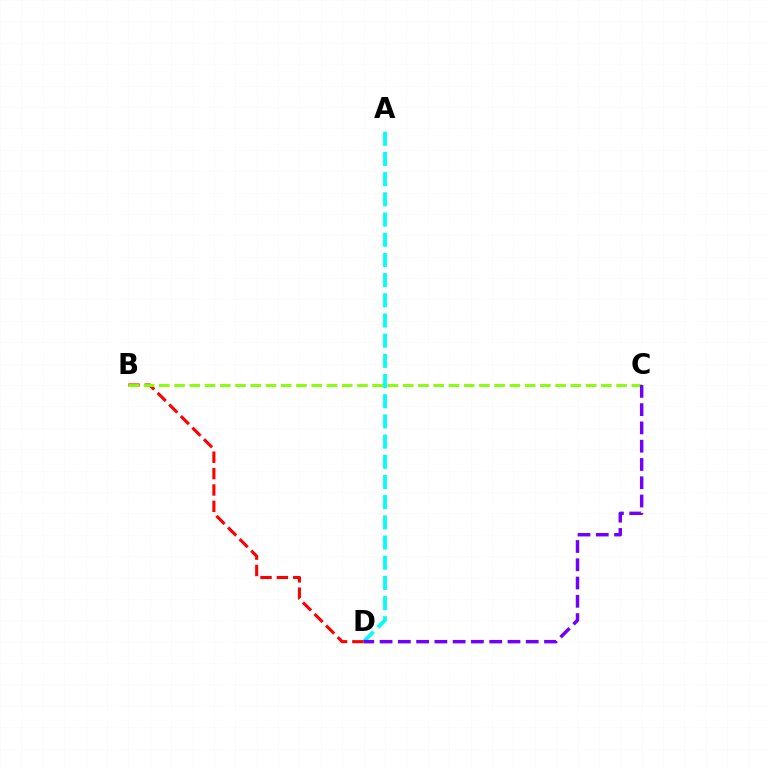{('A', 'D'): [{'color': '#00fff6', 'line_style': 'dashed', 'thickness': 2.74}], ('B', 'D'): [{'color': '#ff0000', 'line_style': 'dashed', 'thickness': 2.22}], ('B', 'C'): [{'color': '#84ff00', 'line_style': 'dashed', 'thickness': 2.07}], ('C', 'D'): [{'color': '#7200ff', 'line_style': 'dashed', 'thickness': 2.48}]}